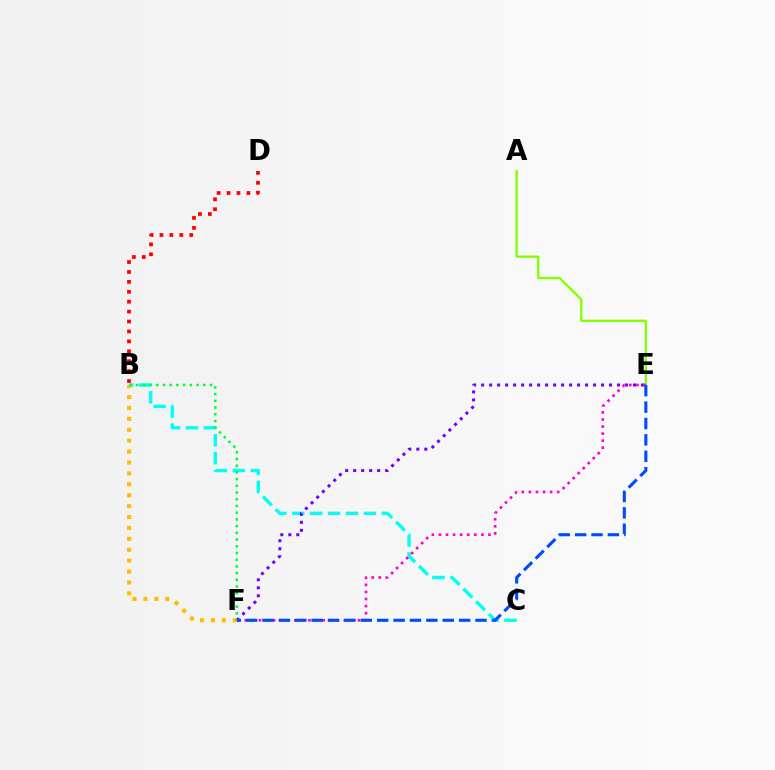{('B', 'C'): [{'color': '#00fff6', 'line_style': 'dashed', 'thickness': 2.44}], ('A', 'E'): [{'color': '#84ff00', 'line_style': 'solid', 'thickness': 1.67}], ('E', 'F'): [{'color': '#7200ff', 'line_style': 'dotted', 'thickness': 2.17}, {'color': '#ff00cf', 'line_style': 'dotted', 'thickness': 1.92}, {'color': '#004bff', 'line_style': 'dashed', 'thickness': 2.23}], ('B', 'F'): [{'color': '#ffbd00', 'line_style': 'dotted', 'thickness': 2.96}, {'color': '#00ff39', 'line_style': 'dotted', 'thickness': 1.82}], ('B', 'D'): [{'color': '#ff0000', 'line_style': 'dotted', 'thickness': 2.69}]}